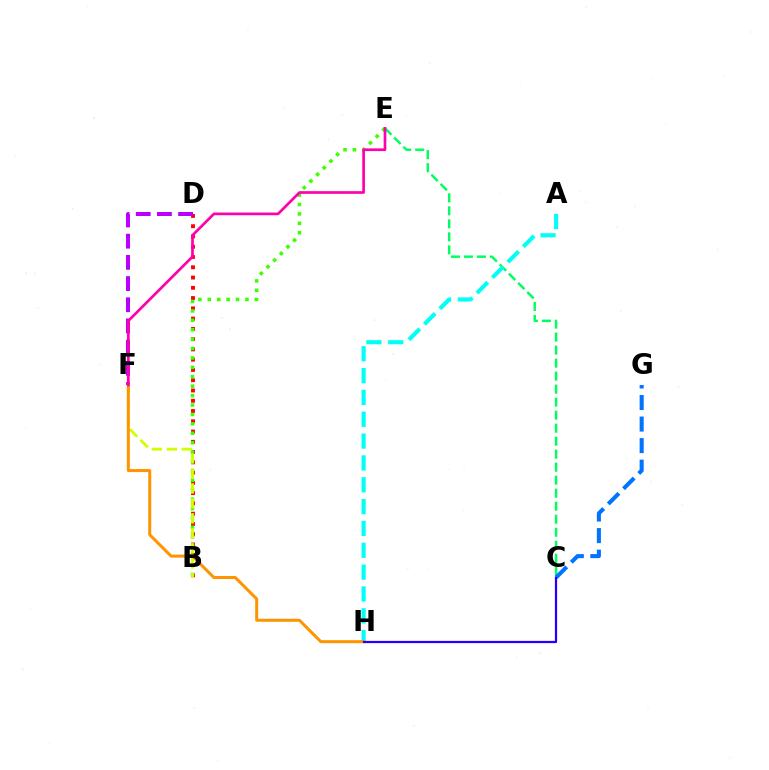{('C', 'E'): [{'color': '#00ff5c', 'line_style': 'dashed', 'thickness': 1.77}], ('A', 'H'): [{'color': '#00fff6', 'line_style': 'dashed', 'thickness': 2.97}], ('B', 'D'): [{'color': '#ff0000', 'line_style': 'dotted', 'thickness': 2.79}], ('B', 'E'): [{'color': '#3dff00', 'line_style': 'dotted', 'thickness': 2.56}], ('D', 'F'): [{'color': '#b900ff', 'line_style': 'dashed', 'thickness': 2.88}], ('B', 'F'): [{'color': '#d1ff00', 'line_style': 'dashed', 'thickness': 2.04}], ('C', 'G'): [{'color': '#0074ff', 'line_style': 'dashed', 'thickness': 2.93}], ('F', 'H'): [{'color': '#ff9400', 'line_style': 'solid', 'thickness': 2.17}], ('E', 'F'): [{'color': '#ff00ac', 'line_style': 'solid', 'thickness': 1.94}], ('C', 'H'): [{'color': '#2500ff', 'line_style': 'solid', 'thickness': 1.61}]}